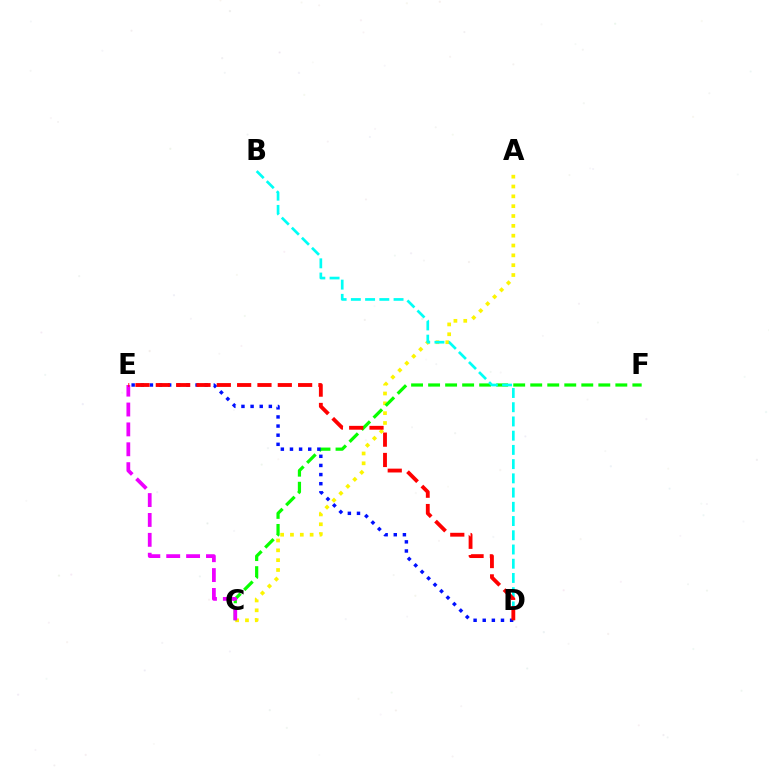{('A', 'C'): [{'color': '#fcf500', 'line_style': 'dotted', 'thickness': 2.67}], ('C', 'F'): [{'color': '#08ff00', 'line_style': 'dashed', 'thickness': 2.31}], ('B', 'D'): [{'color': '#00fff6', 'line_style': 'dashed', 'thickness': 1.93}], ('D', 'E'): [{'color': '#0010ff', 'line_style': 'dotted', 'thickness': 2.48}, {'color': '#ff0000', 'line_style': 'dashed', 'thickness': 2.76}], ('C', 'E'): [{'color': '#ee00ff', 'line_style': 'dashed', 'thickness': 2.7}]}